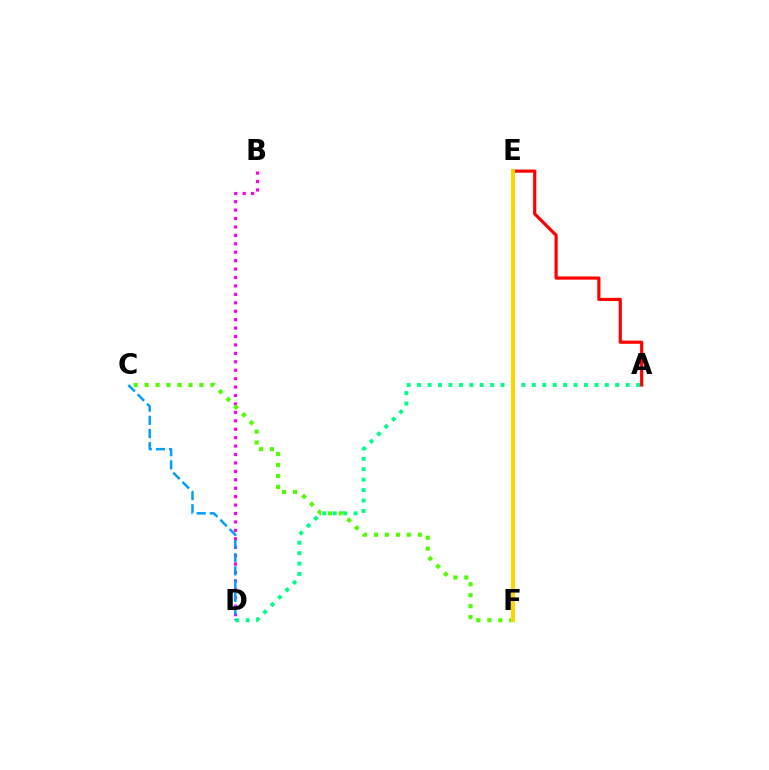{('A', 'D'): [{'color': '#00ff86', 'line_style': 'dotted', 'thickness': 2.83}], ('B', 'D'): [{'color': '#ff00ed', 'line_style': 'dotted', 'thickness': 2.29}], ('C', 'F'): [{'color': '#4fff00', 'line_style': 'dotted', 'thickness': 2.98}], ('E', 'F'): [{'color': '#3700ff', 'line_style': 'dotted', 'thickness': 1.78}, {'color': '#ffd500', 'line_style': 'solid', 'thickness': 2.91}], ('A', 'E'): [{'color': '#ff0000', 'line_style': 'solid', 'thickness': 2.28}], ('C', 'D'): [{'color': '#009eff', 'line_style': 'dashed', 'thickness': 1.79}]}